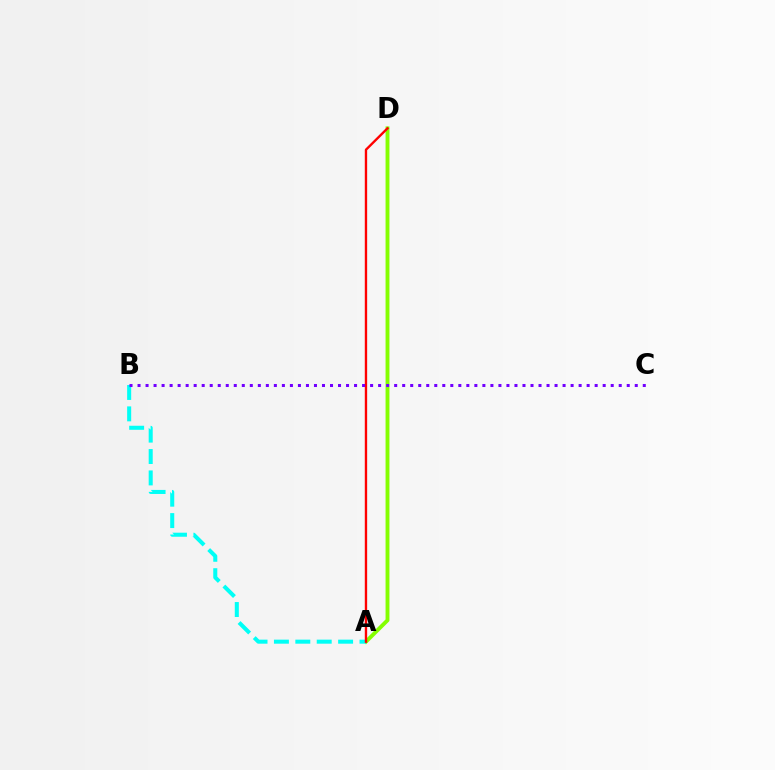{('A', 'D'): [{'color': '#84ff00', 'line_style': 'solid', 'thickness': 2.8}, {'color': '#ff0000', 'line_style': 'solid', 'thickness': 1.7}], ('A', 'B'): [{'color': '#00fff6', 'line_style': 'dashed', 'thickness': 2.91}], ('B', 'C'): [{'color': '#7200ff', 'line_style': 'dotted', 'thickness': 2.18}]}